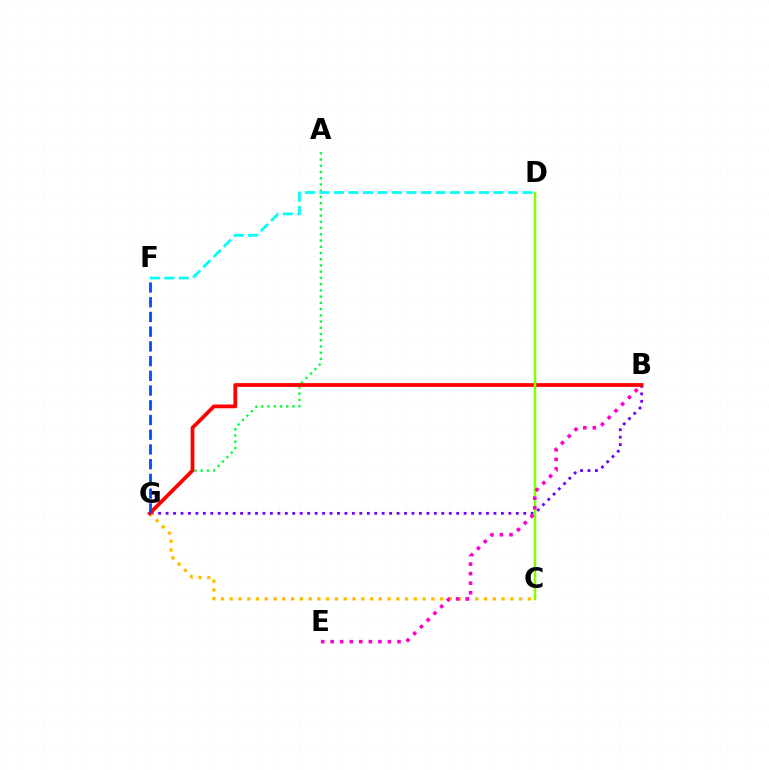{('A', 'G'): [{'color': '#00ff39', 'line_style': 'dotted', 'thickness': 1.69}], ('B', 'G'): [{'color': '#7200ff', 'line_style': 'dotted', 'thickness': 2.02}, {'color': '#ff0000', 'line_style': 'solid', 'thickness': 2.71}], ('C', 'G'): [{'color': '#ffbd00', 'line_style': 'dotted', 'thickness': 2.38}], ('C', 'D'): [{'color': '#84ff00', 'line_style': 'solid', 'thickness': 1.79}], ('D', 'F'): [{'color': '#00fff6', 'line_style': 'dashed', 'thickness': 1.97}], ('F', 'G'): [{'color': '#004bff', 'line_style': 'dashed', 'thickness': 2.0}], ('B', 'E'): [{'color': '#ff00cf', 'line_style': 'dotted', 'thickness': 2.59}]}